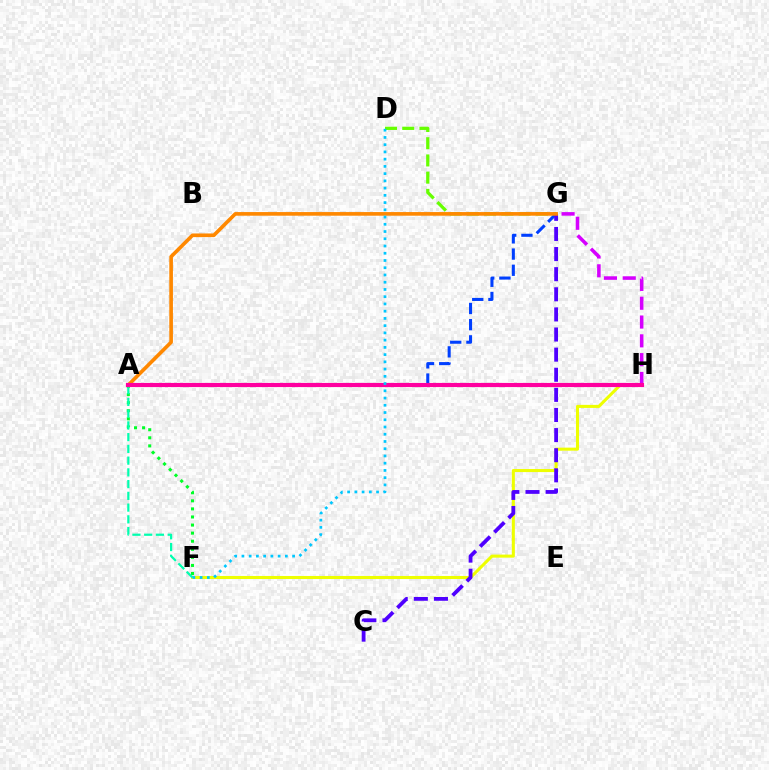{('D', 'G'): [{'color': '#66ff00', 'line_style': 'dashed', 'thickness': 2.34}], ('F', 'H'): [{'color': '#eeff00', 'line_style': 'solid', 'thickness': 2.2}], ('A', 'F'): [{'color': '#00ff27', 'line_style': 'dotted', 'thickness': 2.19}, {'color': '#00ffaf', 'line_style': 'dashed', 'thickness': 1.6}], ('A', 'H'): [{'color': '#ff0000', 'line_style': 'dashed', 'thickness': 2.67}, {'color': '#ff00a0', 'line_style': 'solid', 'thickness': 2.98}], ('A', 'G'): [{'color': '#003fff', 'line_style': 'dashed', 'thickness': 2.2}, {'color': '#ff8800', 'line_style': 'solid', 'thickness': 2.62}], ('C', 'G'): [{'color': '#4f00ff', 'line_style': 'dashed', 'thickness': 2.73}], ('G', 'H'): [{'color': '#d600ff', 'line_style': 'dashed', 'thickness': 2.55}], ('D', 'F'): [{'color': '#00c7ff', 'line_style': 'dotted', 'thickness': 1.97}]}